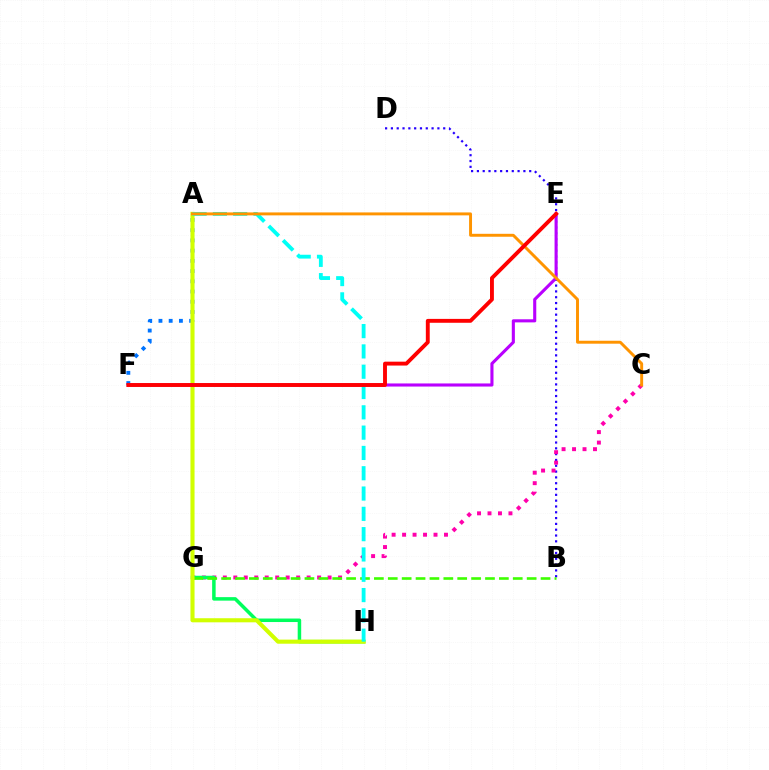{('A', 'F'): [{'color': '#0074ff', 'line_style': 'dotted', 'thickness': 2.78}], ('B', 'D'): [{'color': '#2500ff', 'line_style': 'dotted', 'thickness': 1.58}], ('C', 'G'): [{'color': '#ff00ac', 'line_style': 'dotted', 'thickness': 2.85}], ('G', 'H'): [{'color': '#00ff5c', 'line_style': 'solid', 'thickness': 2.52}], ('B', 'G'): [{'color': '#3dff00', 'line_style': 'dashed', 'thickness': 1.89}], ('A', 'H'): [{'color': '#d1ff00', 'line_style': 'solid', 'thickness': 2.95}, {'color': '#00fff6', 'line_style': 'dashed', 'thickness': 2.76}], ('E', 'F'): [{'color': '#b900ff', 'line_style': 'solid', 'thickness': 2.23}, {'color': '#ff0000', 'line_style': 'solid', 'thickness': 2.8}], ('A', 'C'): [{'color': '#ff9400', 'line_style': 'solid', 'thickness': 2.11}]}